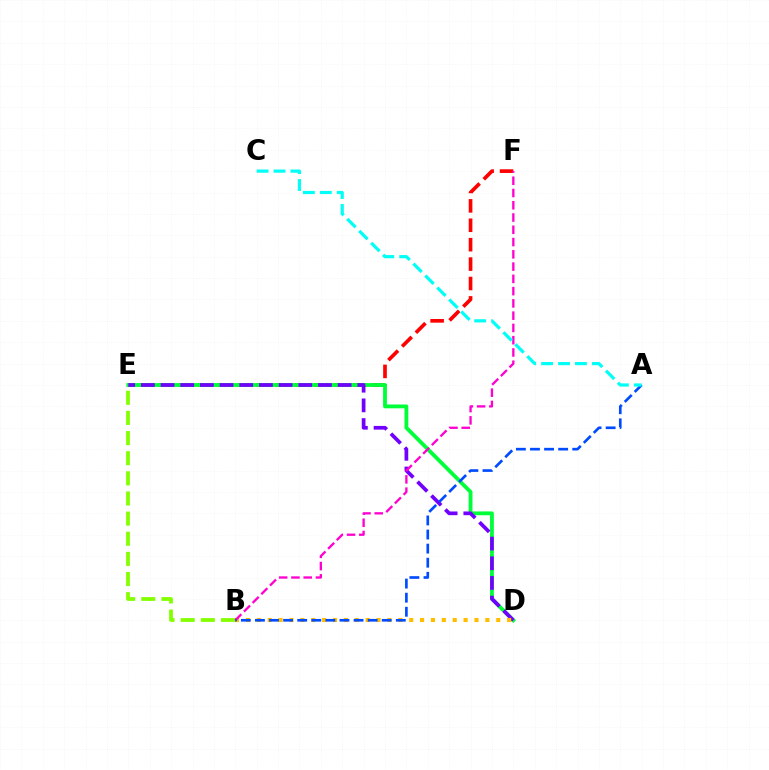{('E', 'F'): [{'color': '#ff0000', 'line_style': 'dashed', 'thickness': 2.64}], ('D', 'E'): [{'color': '#00ff39', 'line_style': 'solid', 'thickness': 2.75}, {'color': '#7200ff', 'line_style': 'dashed', 'thickness': 2.67}], ('B', 'E'): [{'color': '#84ff00', 'line_style': 'dashed', 'thickness': 2.74}], ('B', 'D'): [{'color': '#ffbd00', 'line_style': 'dotted', 'thickness': 2.96}], ('B', 'F'): [{'color': '#ff00cf', 'line_style': 'dashed', 'thickness': 1.67}], ('A', 'B'): [{'color': '#004bff', 'line_style': 'dashed', 'thickness': 1.91}], ('A', 'C'): [{'color': '#00fff6', 'line_style': 'dashed', 'thickness': 2.3}]}